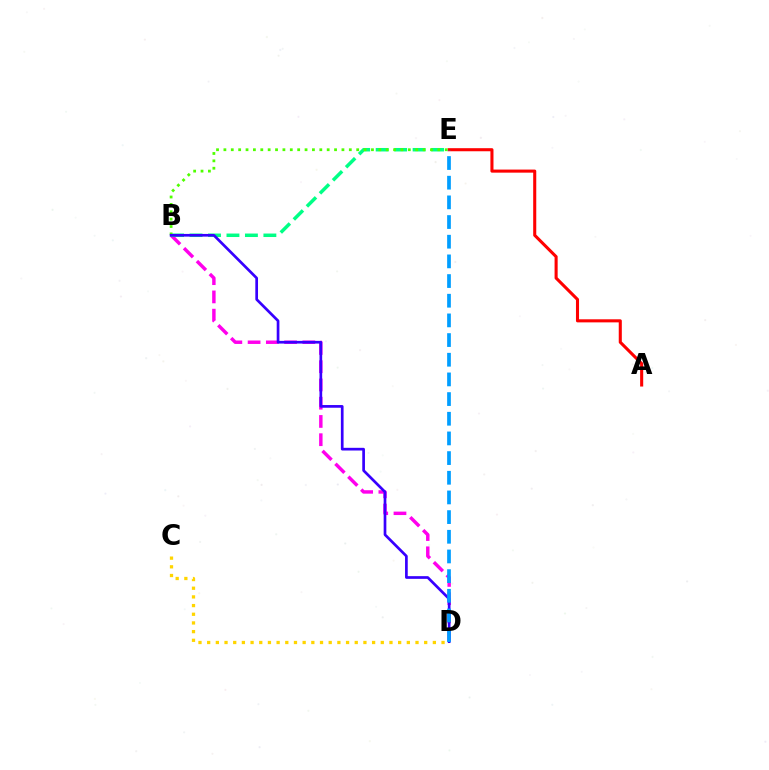{('B', 'D'): [{'color': '#ff00ed', 'line_style': 'dashed', 'thickness': 2.48}, {'color': '#3700ff', 'line_style': 'solid', 'thickness': 1.94}], ('B', 'E'): [{'color': '#00ff86', 'line_style': 'dashed', 'thickness': 2.51}, {'color': '#4fff00', 'line_style': 'dotted', 'thickness': 2.0}], ('A', 'E'): [{'color': '#ff0000', 'line_style': 'solid', 'thickness': 2.21}], ('C', 'D'): [{'color': '#ffd500', 'line_style': 'dotted', 'thickness': 2.36}], ('D', 'E'): [{'color': '#009eff', 'line_style': 'dashed', 'thickness': 2.67}]}